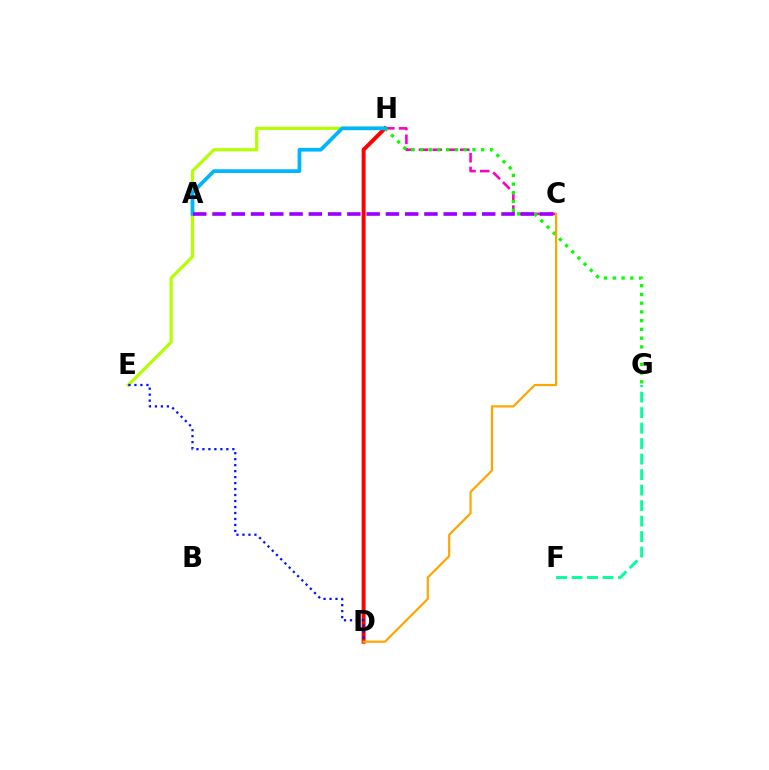{('E', 'H'): [{'color': '#b3ff00', 'line_style': 'solid', 'thickness': 2.29}], ('C', 'H'): [{'color': '#ff00bd', 'line_style': 'dashed', 'thickness': 1.87}], ('D', 'H'): [{'color': '#ff0000', 'line_style': 'solid', 'thickness': 2.85}], ('G', 'H'): [{'color': '#08ff00', 'line_style': 'dotted', 'thickness': 2.38}], ('A', 'H'): [{'color': '#00b5ff', 'line_style': 'solid', 'thickness': 2.69}], ('C', 'D'): [{'color': '#ffa500', 'line_style': 'solid', 'thickness': 1.58}], ('A', 'C'): [{'color': '#9b00ff', 'line_style': 'dashed', 'thickness': 2.62}], ('D', 'E'): [{'color': '#0010ff', 'line_style': 'dotted', 'thickness': 1.62}], ('F', 'G'): [{'color': '#00ff9d', 'line_style': 'dashed', 'thickness': 2.11}]}